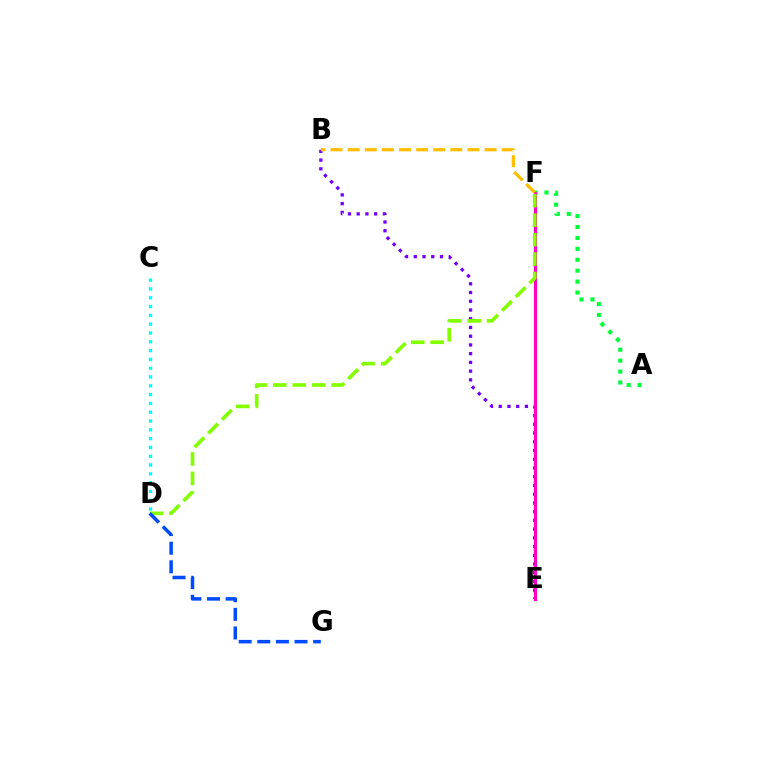{('E', 'F'): [{'color': '#ff0000', 'line_style': 'solid', 'thickness': 2.28}, {'color': '#ff00cf', 'line_style': 'solid', 'thickness': 2.08}], ('A', 'F'): [{'color': '#00ff39', 'line_style': 'dotted', 'thickness': 2.97}], ('B', 'E'): [{'color': '#7200ff', 'line_style': 'dotted', 'thickness': 2.37}], ('D', 'F'): [{'color': '#84ff00', 'line_style': 'dashed', 'thickness': 2.64}], ('B', 'F'): [{'color': '#ffbd00', 'line_style': 'dashed', 'thickness': 2.32}], ('D', 'G'): [{'color': '#004bff', 'line_style': 'dashed', 'thickness': 2.53}], ('C', 'D'): [{'color': '#00fff6', 'line_style': 'dotted', 'thickness': 2.39}]}